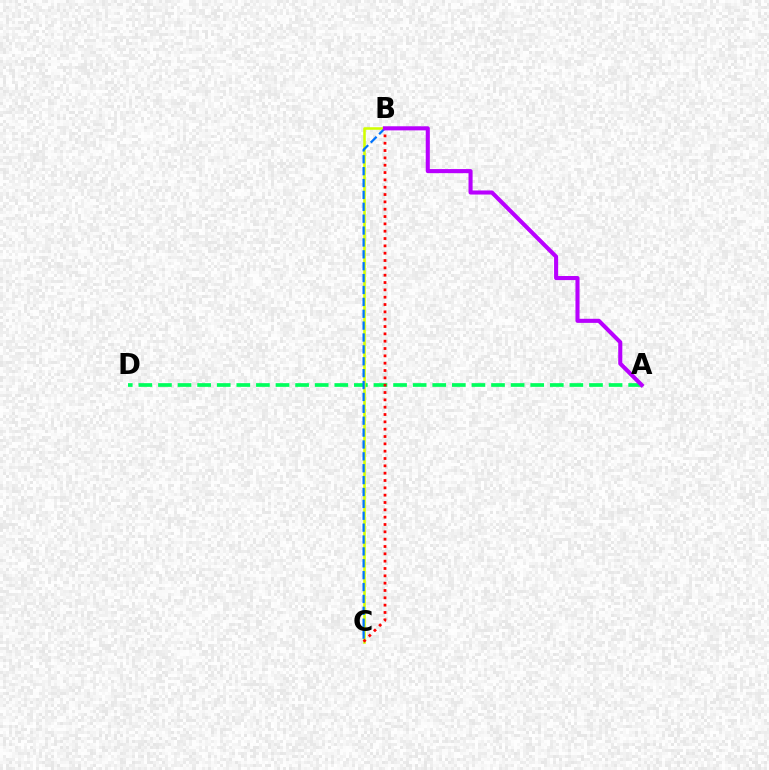{('A', 'D'): [{'color': '#00ff5c', 'line_style': 'dashed', 'thickness': 2.66}], ('B', 'C'): [{'color': '#d1ff00', 'line_style': 'solid', 'thickness': 1.84}, {'color': '#ff0000', 'line_style': 'dotted', 'thickness': 1.99}, {'color': '#0074ff', 'line_style': 'dashed', 'thickness': 1.61}], ('A', 'B'): [{'color': '#b900ff', 'line_style': 'solid', 'thickness': 2.94}]}